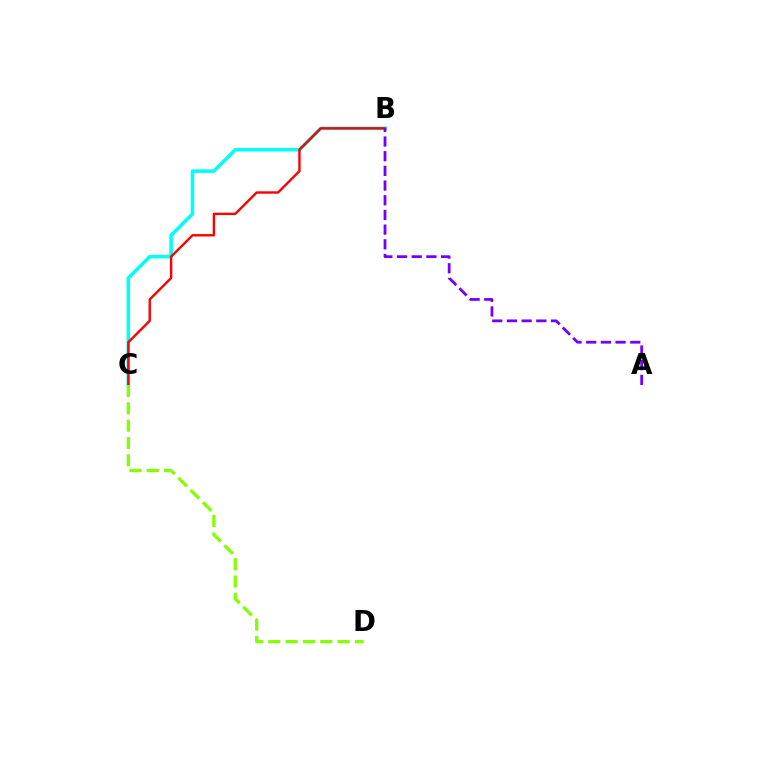{('B', 'C'): [{'color': '#00fff6', 'line_style': 'solid', 'thickness': 2.55}, {'color': '#ff0000', 'line_style': 'solid', 'thickness': 1.72}], ('C', 'D'): [{'color': '#84ff00', 'line_style': 'dashed', 'thickness': 2.35}], ('A', 'B'): [{'color': '#7200ff', 'line_style': 'dashed', 'thickness': 2.0}]}